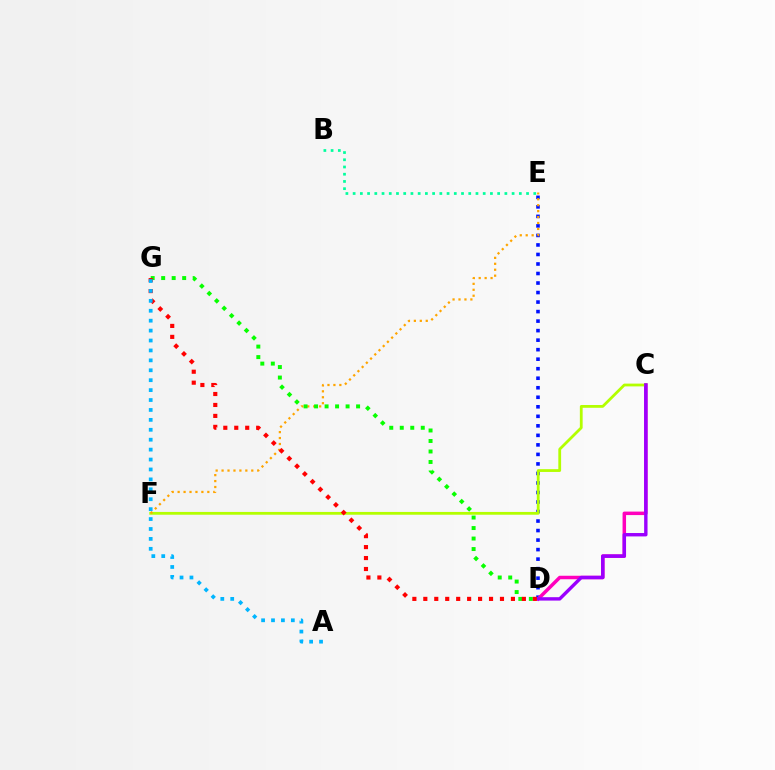{('D', 'E'): [{'color': '#0010ff', 'line_style': 'dotted', 'thickness': 2.59}], ('C', 'D'): [{'color': '#ff00bd', 'line_style': 'solid', 'thickness': 2.51}, {'color': '#9b00ff', 'line_style': 'solid', 'thickness': 2.44}], ('C', 'F'): [{'color': '#b3ff00', 'line_style': 'solid', 'thickness': 2.0}], ('E', 'F'): [{'color': '#ffa500', 'line_style': 'dotted', 'thickness': 1.61}], ('D', 'G'): [{'color': '#08ff00', 'line_style': 'dotted', 'thickness': 2.85}, {'color': '#ff0000', 'line_style': 'dotted', 'thickness': 2.98}], ('B', 'E'): [{'color': '#00ff9d', 'line_style': 'dotted', 'thickness': 1.96}], ('A', 'G'): [{'color': '#00b5ff', 'line_style': 'dotted', 'thickness': 2.7}]}